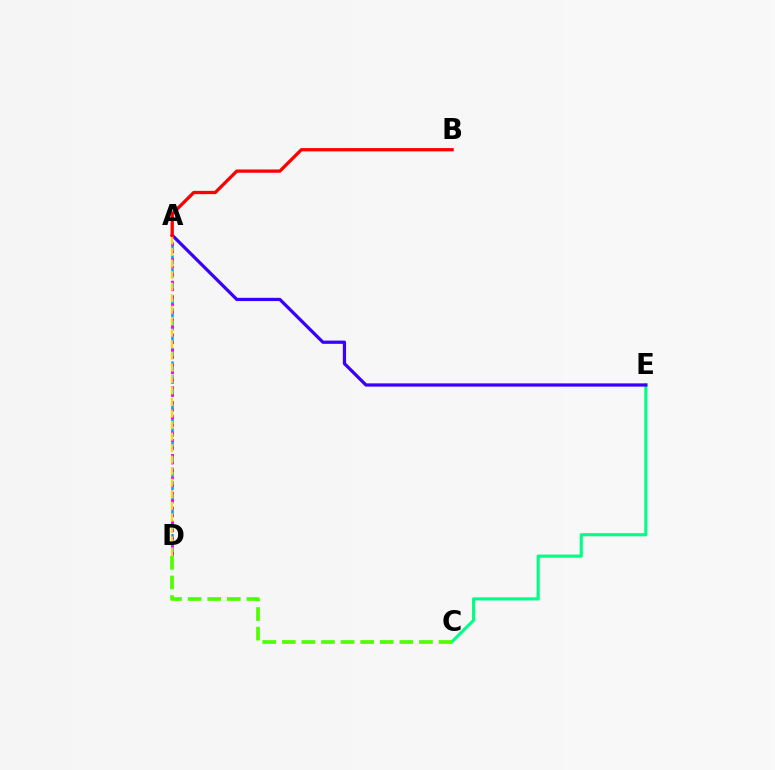{('C', 'E'): [{'color': '#00ff86', 'line_style': 'solid', 'thickness': 2.26}], ('A', 'D'): [{'color': '#009eff', 'line_style': 'dashed', 'thickness': 1.8}, {'color': '#ff00ed', 'line_style': 'dotted', 'thickness': 2.05}, {'color': '#ffd500', 'line_style': 'dashed', 'thickness': 1.57}], ('A', 'E'): [{'color': '#3700ff', 'line_style': 'solid', 'thickness': 2.33}], ('C', 'D'): [{'color': '#4fff00', 'line_style': 'dashed', 'thickness': 2.66}], ('A', 'B'): [{'color': '#ff0000', 'line_style': 'solid', 'thickness': 2.37}]}